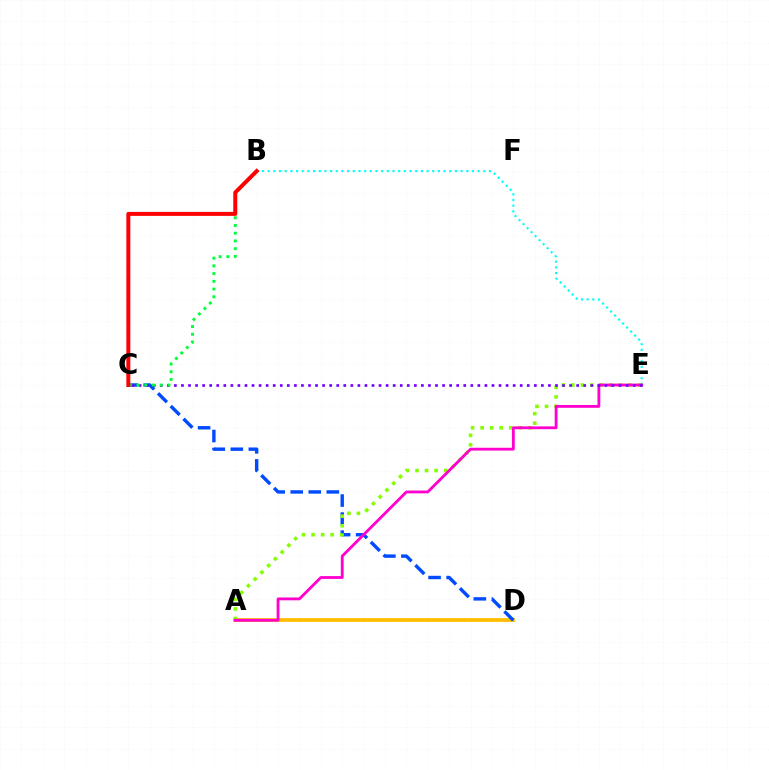{('A', 'D'): [{'color': '#ffbd00', 'line_style': 'solid', 'thickness': 2.72}], ('B', 'E'): [{'color': '#00fff6', 'line_style': 'dotted', 'thickness': 1.54}], ('C', 'D'): [{'color': '#004bff', 'line_style': 'dashed', 'thickness': 2.45}], ('A', 'E'): [{'color': '#84ff00', 'line_style': 'dotted', 'thickness': 2.59}, {'color': '#ff00cf', 'line_style': 'solid', 'thickness': 2.04}], ('C', 'E'): [{'color': '#7200ff', 'line_style': 'dotted', 'thickness': 1.92}], ('B', 'C'): [{'color': '#00ff39', 'line_style': 'dotted', 'thickness': 2.1}, {'color': '#ff0000', 'line_style': 'solid', 'thickness': 2.86}]}